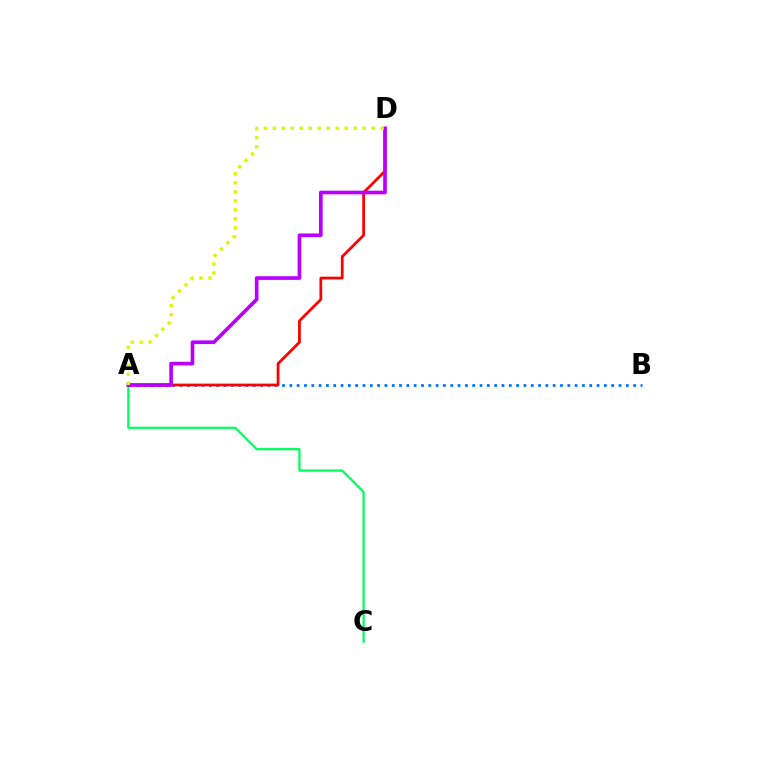{('A', 'C'): [{'color': '#00ff5c', 'line_style': 'solid', 'thickness': 1.61}], ('A', 'B'): [{'color': '#0074ff', 'line_style': 'dotted', 'thickness': 1.99}], ('A', 'D'): [{'color': '#ff0000', 'line_style': 'solid', 'thickness': 1.98}, {'color': '#b900ff', 'line_style': 'solid', 'thickness': 2.64}, {'color': '#d1ff00', 'line_style': 'dotted', 'thickness': 2.44}]}